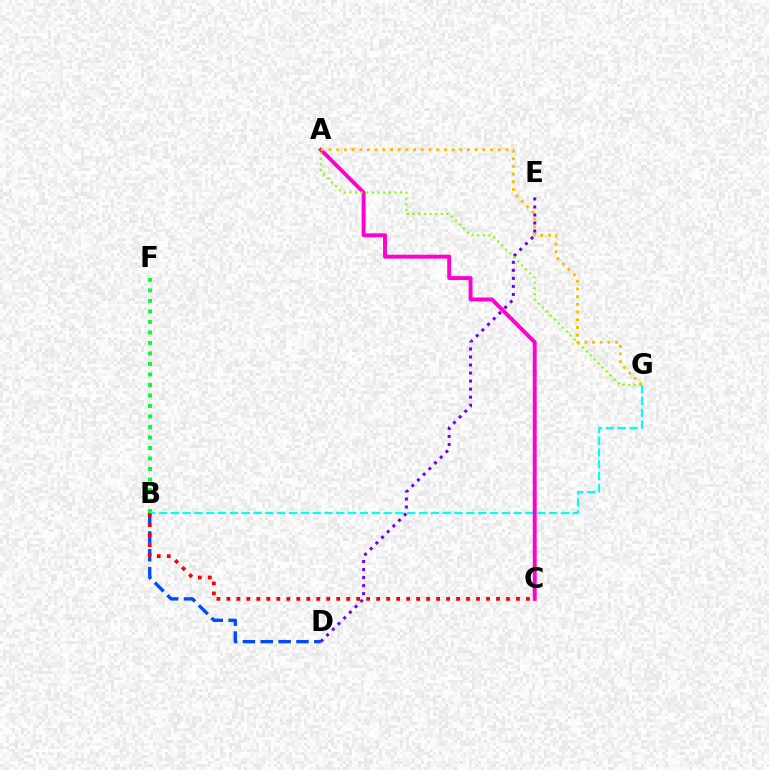{('B', 'D'): [{'color': '#004bff', 'line_style': 'dashed', 'thickness': 2.42}], ('B', 'F'): [{'color': '#00ff39', 'line_style': 'dotted', 'thickness': 2.85}], ('B', 'G'): [{'color': '#00fff6', 'line_style': 'dashed', 'thickness': 1.61}], ('A', 'C'): [{'color': '#ff00cf', 'line_style': 'solid', 'thickness': 2.82}], ('B', 'C'): [{'color': '#ff0000', 'line_style': 'dotted', 'thickness': 2.71}], ('D', 'E'): [{'color': '#7200ff', 'line_style': 'dotted', 'thickness': 2.18}], ('A', 'G'): [{'color': '#84ff00', 'line_style': 'dotted', 'thickness': 1.53}, {'color': '#ffbd00', 'line_style': 'dotted', 'thickness': 2.09}]}